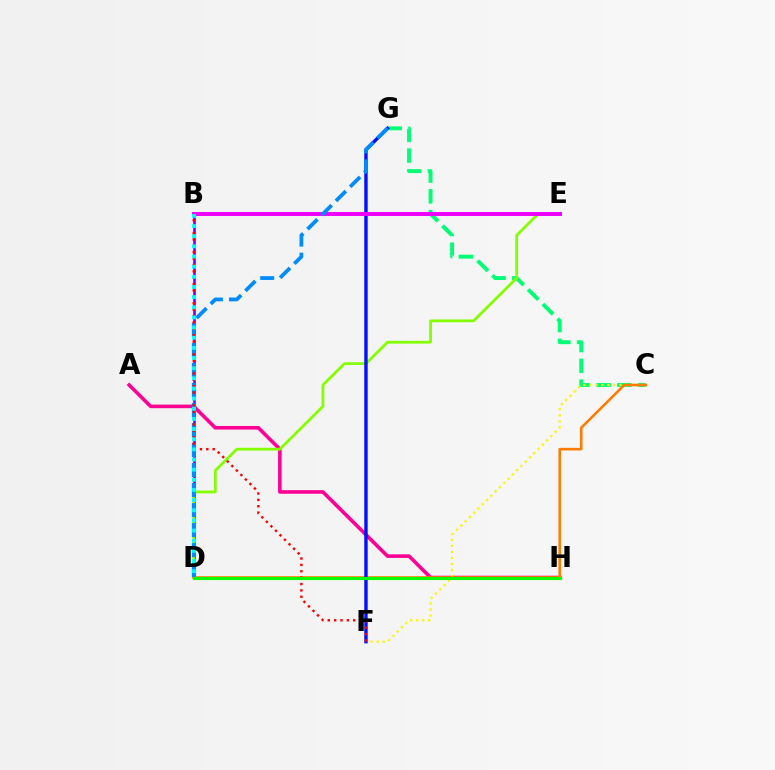{('A', 'H'): [{'color': '#ff0094', 'line_style': 'solid', 'thickness': 2.58}], ('B', 'D'): [{'color': '#7200ff', 'line_style': 'solid', 'thickness': 1.89}, {'color': '#00fff6', 'line_style': 'dotted', 'thickness': 2.76}], ('C', 'G'): [{'color': '#00ff74', 'line_style': 'dashed', 'thickness': 2.82}], ('D', 'E'): [{'color': '#84ff00', 'line_style': 'solid', 'thickness': 1.99}], ('C', 'F'): [{'color': '#fcf500', 'line_style': 'dotted', 'thickness': 1.64}], ('C', 'D'): [{'color': '#ff7c00', 'line_style': 'solid', 'thickness': 1.87}], ('F', 'G'): [{'color': '#0010ff', 'line_style': 'solid', 'thickness': 2.43}], ('B', 'E'): [{'color': '#ee00ff', 'line_style': 'solid', 'thickness': 2.84}], ('D', 'G'): [{'color': '#008cff', 'line_style': 'dashed', 'thickness': 2.72}], ('B', 'F'): [{'color': '#ff0000', 'line_style': 'dotted', 'thickness': 1.73}], ('D', 'H'): [{'color': '#08ff00', 'line_style': 'solid', 'thickness': 2.24}]}